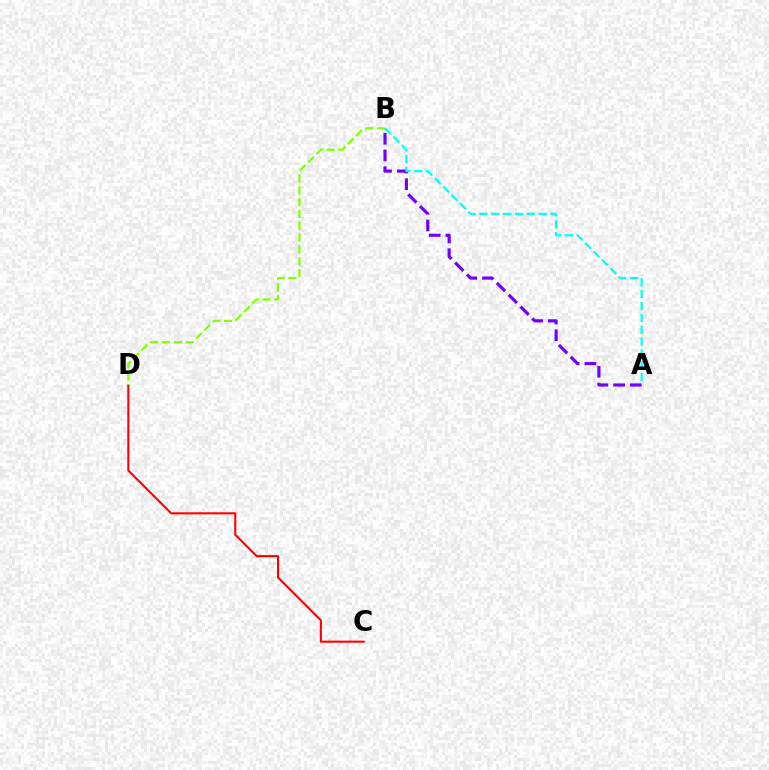{('C', 'D'): [{'color': '#ff0000', 'line_style': 'solid', 'thickness': 1.5}], ('A', 'B'): [{'color': '#7200ff', 'line_style': 'dashed', 'thickness': 2.27}, {'color': '#00fff6', 'line_style': 'dashed', 'thickness': 1.61}], ('B', 'D'): [{'color': '#84ff00', 'line_style': 'dashed', 'thickness': 1.61}]}